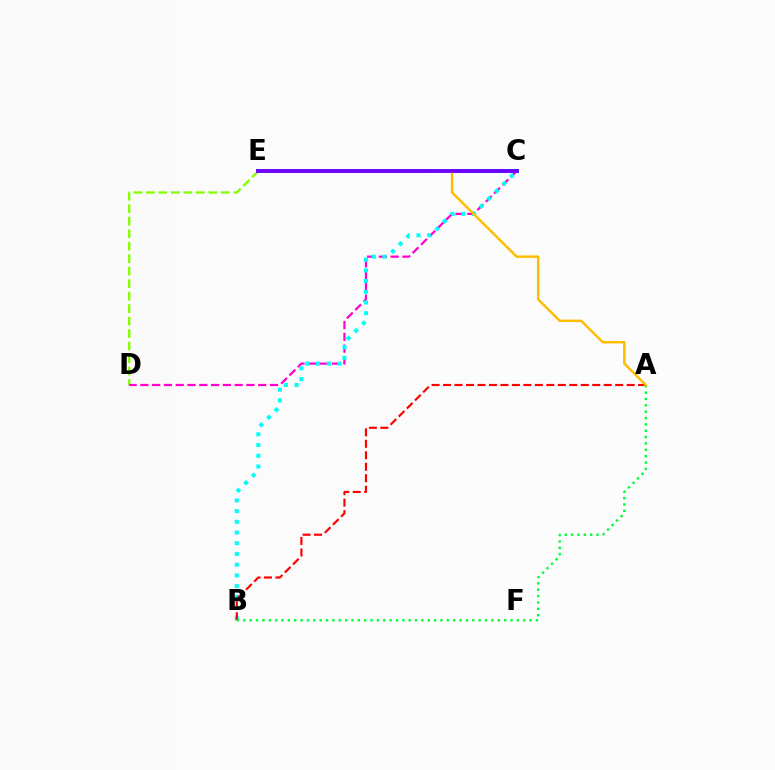{('D', 'E'): [{'color': '#84ff00', 'line_style': 'dashed', 'thickness': 1.7}], ('C', 'D'): [{'color': '#ff00cf', 'line_style': 'dashed', 'thickness': 1.6}], ('C', 'E'): [{'color': '#004bff', 'line_style': 'solid', 'thickness': 2.82}, {'color': '#7200ff', 'line_style': 'solid', 'thickness': 2.61}], ('B', 'C'): [{'color': '#00fff6', 'line_style': 'dotted', 'thickness': 2.91}], ('A', 'B'): [{'color': '#ff0000', 'line_style': 'dashed', 'thickness': 1.56}, {'color': '#00ff39', 'line_style': 'dotted', 'thickness': 1.73}], ('A', 'E'): [{'color': '#ffbd00', 'line_style': 'solid', 'thickness': 1.78}]}